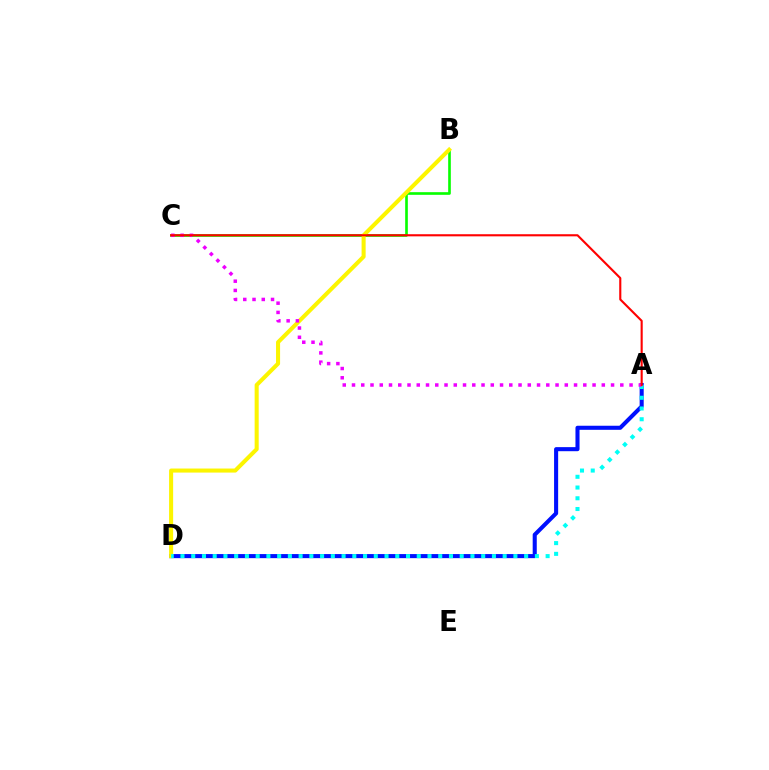{('B', 'C'): [{'color': '#08ff00', 'line_style': 'solid', 'thickness': 1.91}], ('A', 'D'): [{'color': '#0010ff', 'line_style': 'solid', 'thickness': 2.93}, {'color': '#00fff6', 'line_style': 'dotted', 'thickness': 2.92}], ('B', 'D'): [{'color': '#fcf500', 'line_style': 'solid', 'thickness': 2.92}], ('A', 'C'): [{'color': '#ee00ff', 'line_style': 'dotted', 'thickness': 2.51}, {'color': '#ff0000', 'line_style': 'solid', 'thickness': 1.52}]}